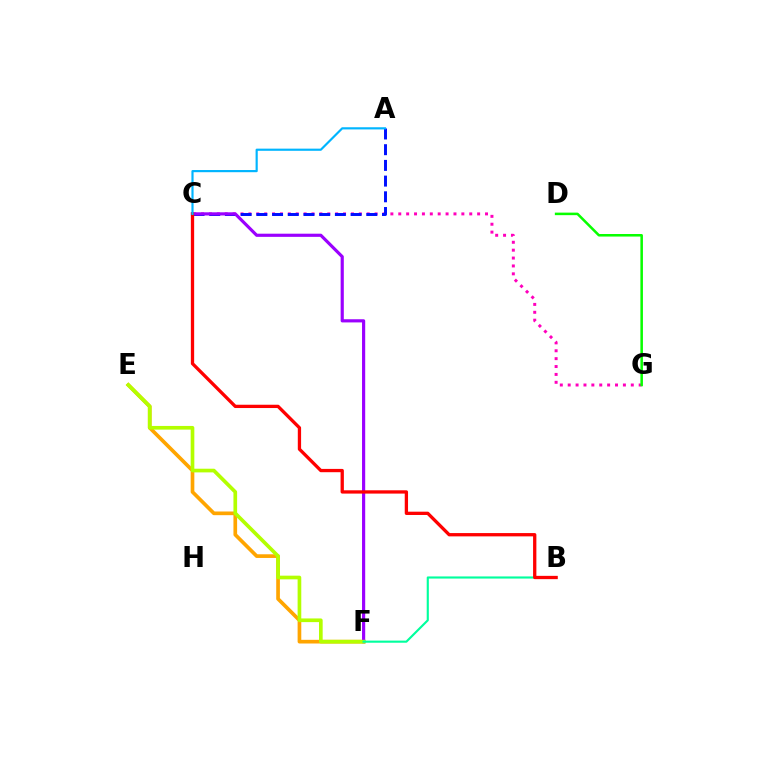{('C', 'G'): [{'color': '#ff00bd', 'line_style': 'dotted', 'thickness': 2.14}], ('E', 'F'): [{'color': '#ffa500', 'line_style': 'solid', 'thickness': 2.65}, {'color': '#b3ff00', 'line_style': 'solid', 'thickness': 2.64}], ('A', 'C'): [{'color': '#0010ff', 'line_style': 'dashed', 'thickness': 2.13}, {'color': '#00b5ff', 'line_style': 'solid', 'thickness': 1.56}], ('C', 'F'): [{'color': '#9b00ff', 'line_style': 'solid', 'thickness': 2.28}], ('D', 'G'): [{'color': '#08ff00', 'line_style': 'solid', 'thickness': 1.83}], ('B', 'F'): [{'color': '#00ff9d', 'line_style': 'solid', 'thickness': 1.53}], ('B', 'C'): [{'color': '#ff0000', 'line_style': 'solid', 'thickness': 2.38}]}